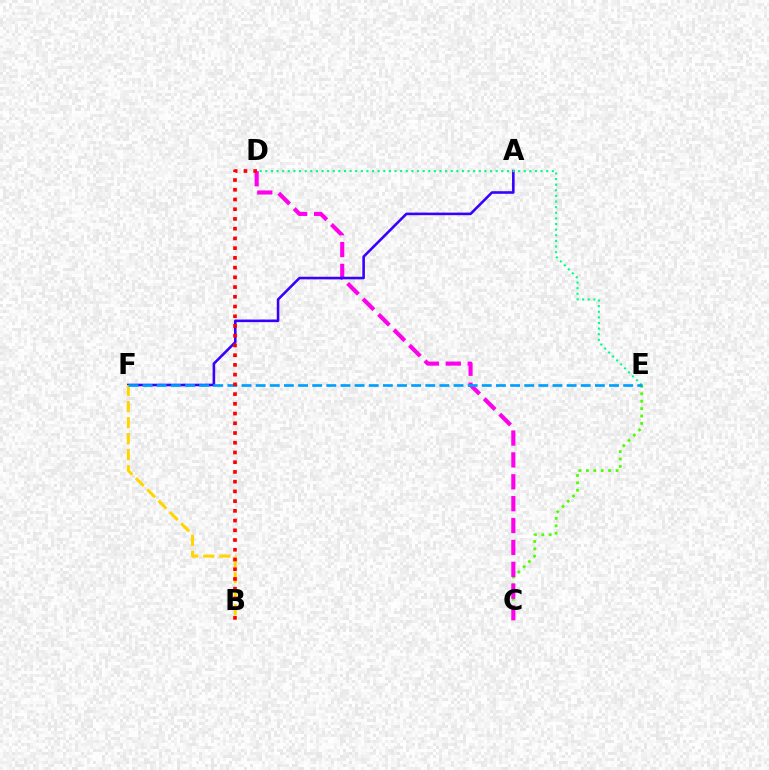{('C', 'E'): [{'color': '#4fff00', 'line_style': 'dotted', 'thickness': 2.01}], ('C', 'D'): [{'color': '#ff00ed', 'line_style': 'dashed', 'thickness': 2.97}], ('A', 'F'): [{'color': '#3700ff', 'line_style': 'solid', 'thickness': 1.86}], ('D', 'E'): [{'color': '#00ff86', 'line_style': 'dotted', 'thickness': 1.53}], ('B', 'F'): [{'color': '#ffd500', 'line_style': 'dashed', 'thickness': 2.18}], ('E', 'F'): [{'color': '#009eff', 'line_style': 'dashed', 'thickness': 1.92}], ('B', 'D'): [{'color': '#ff0000', 'line_style': 'dotted', 'thickness': 2.64}]}